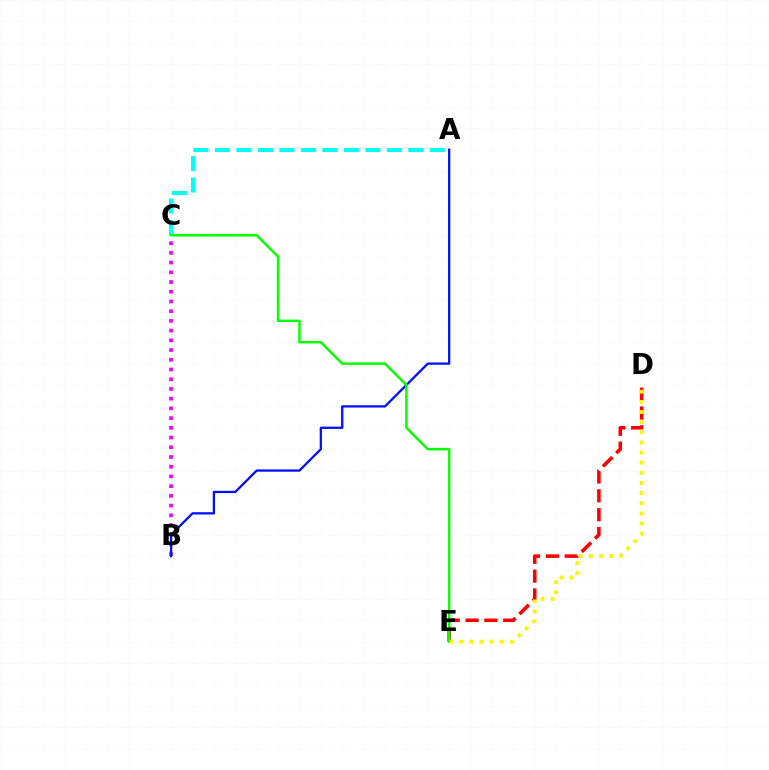{('D', 'E'): [{'color': '#ff0000', 'line_style': 'dashed', 'thickness': 2.56}, {'color': '#fcf500', 'line_style': 'dotted', 'thickness': 2.75}], ('A', 'C'): [{'color': '#00fff6', 'line_style': 'dashed', 'thickness': 2.92}], ('B', 'C'): [{'color': '#ee00ff', 'line_style': 'dotted', 'thickness': 2.64}], ('A', 'B'): [{'color': '#0010ff', 'line_style': 'solid', 'thickness': 1.65}], ('C', 'E'): [{'color': '#08ff00', 'line_style': 'solid', 'thickness': 1.77}]}